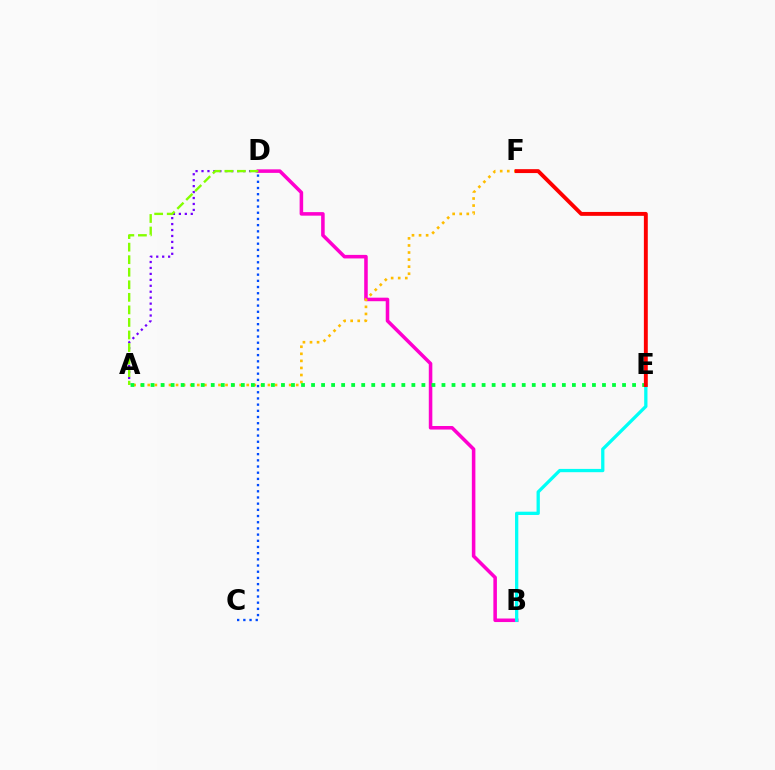{('B', 'D'): [{'color': '#ff00cf', 'line_style': 'solid', 'thickness': 2.55}], ('A', 'D'): [{'color': '#7200ff', 'line_style': 'dotted', 'thickness': 1.62}, {'color': '#84ff00', 'line_style': 'dashed', 'thickness': 1.7}], ('B', 'E'): [{'color': '#00fff6', 'line_style': 'solid', 'thickness': 2.36}], ('A', 'F'): [{'color': '#ffbd00', 'line_style': 'dotted', 'thickness': 1.92}], ('C', 'D'): [{'color': '#004bff', 'line_style': 'dotted', 'thickness': 1.68}], ('A', 'E'): [{'color': '#00ff39', 'line_style': 'dotted', 'thickness': 2.73}], ('E', 'F'): [{'color': '#ff0000', 'line_style': 'solid', 'thickness': 2.81}]}